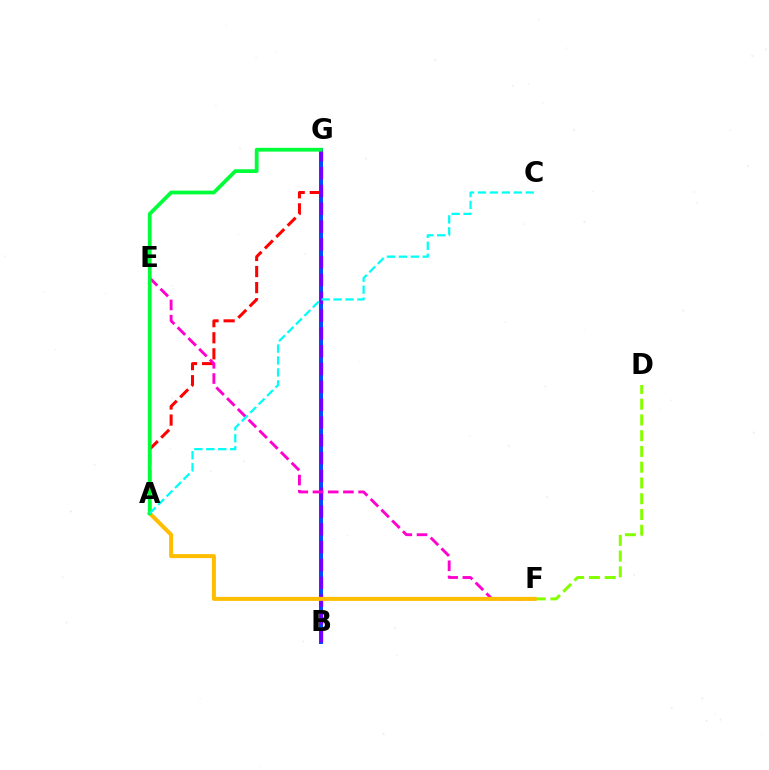{('A', 'G'): [{'color': '#ff0000', 'line_style': 'dashed', 'thickness': 2.18}, {'color': '#00ff39', 'line_style': 'solid', 'thickness': 2.71}], ('D', 'F'): [{'color': '#84ff00', 'line_style': 'dashed', 'thickness': 2.14}], ('B', 'G'): [{'color': '#004bff', 'line_style': 'solid', 'thickness': 2.88}, {'color': '#7200ff', 'line_style': 'dashed', 'thickness': 2.42}], ('E', 'F'): [{'color': '#ff00cf', 'line_style': 'dashed', 'thickness': 2.07}], ('A', 'F'): [{'color': '#ffbd00', 'line_style': 'solid', 'thickness': 2.89}], ('A', 'C'): [{'color': '#00fff6', 'line_style': 'dashed', 'thickness': 1.62}]}